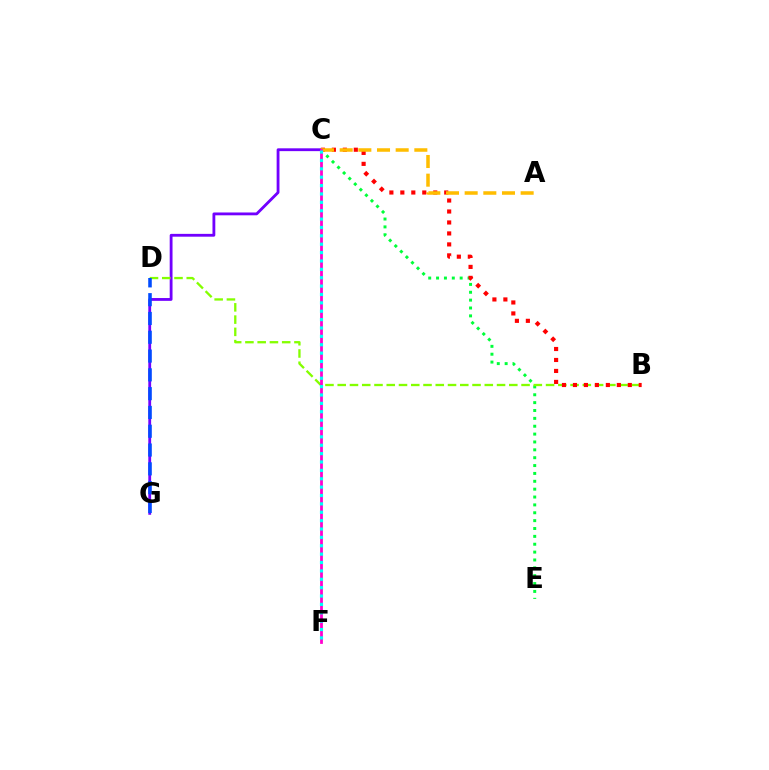{('C', 'E'): [{'color': '#00ff39', 'line_style': 'dotted', 'thickness': 2.14}], ('C', 'G'): [{'color': '#7200ff', 'line_style': 'solid', 'thickness': 2.03}], ('B', 'D'): [{'color': '#84ff00', 'line_style': 'dashed', 'thickness': 1.66}], ('B', 'C'): [{'color': '#ff0000', 'line_style': 'dotted', 'thickness': 2.98}], ('A', 'C'): [{'color': '#ffbd00', 'line_style': 'dashed', 'thickness': 2.54}], ('D', 'G'): [{'color': '#004bff', 'line_style': 'dashed', 'thickness': 2.55}], ('C', 'F'): [{'color': '#ff00cf', 'line_style': 'solid', 'thickness': 1.99}, {'color': '#00fff6', 'line_style': 'dotted', 'thickness': 2.28}]}